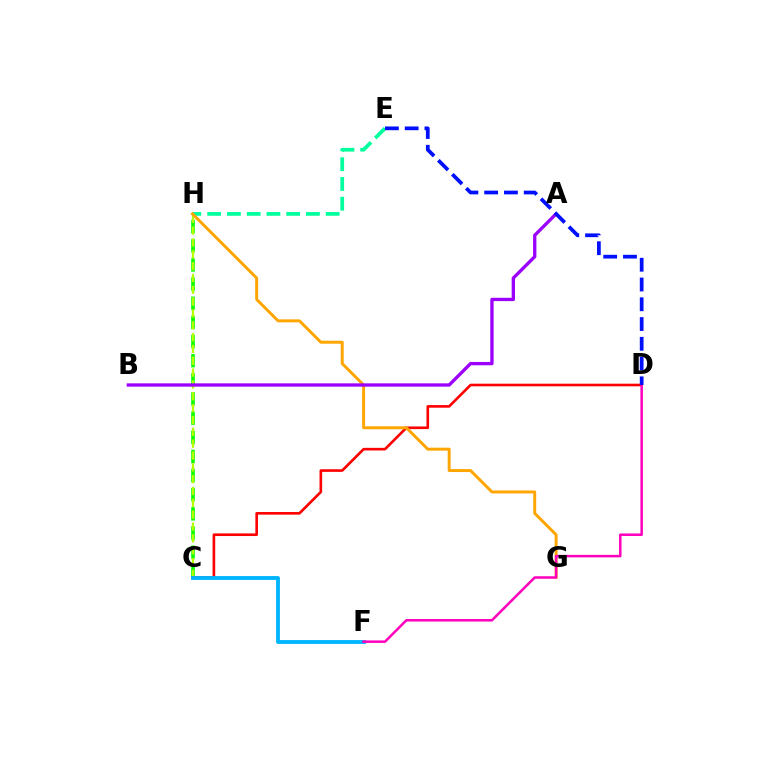{('C', 'H'): [{'color': '#08ff00', 'line_style': 'dashed', 'thickness': 2.6}, {'color': '#b3ff00', 'line_style': 'dashed', 'thickness': 1.61}], ('C', 'D'): [{'color': '#ff0000', 'line_style': 'solid', 'thickness': 1.89}], ('C', 'F'): [{'color': '#00b5ff', 'line_style': 'solid', 'thickness': 2.77}], ('E', 'H'): [{'color': '#00ff9d', 'line_style': 'dashed', 'thickness': 2.68}], ('G', 'H'): [{'color': '#ffa500', 'line_style': 'solid', 'thickness': 2.13}], ('D', 'F'): [{'color': '#ff00bd', 'line_style': 'solid', 'thickness': 1.81}], ('A', 'B'): [{'color': '#9b00ff', 'line_style': 'solid', 'thickness': 2.39}], ('D', 'E'): [{'color': '#0010ff', 'line_style': 'dashed', 'thickness': 2.69}]}